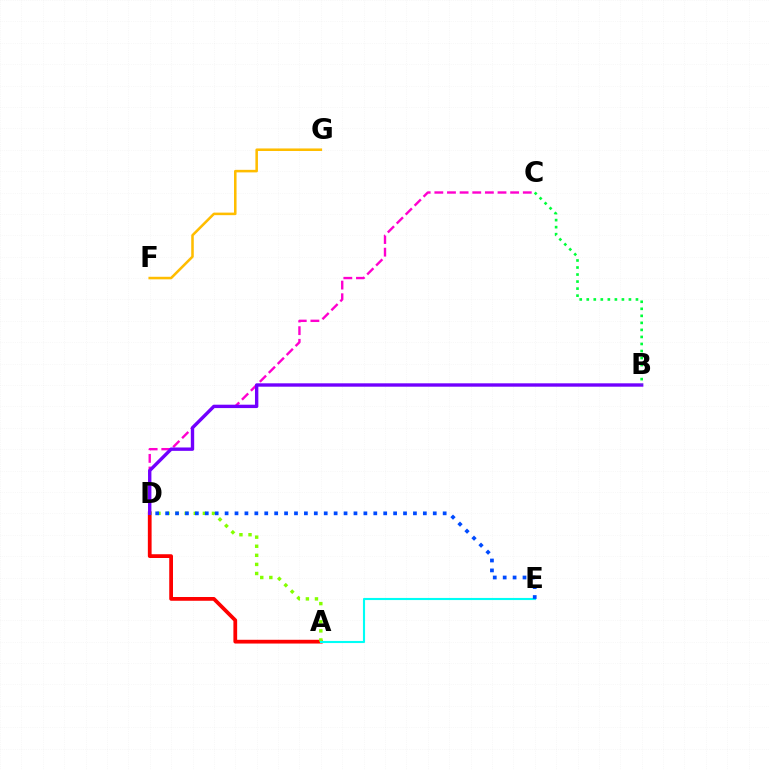{('C', 'D'): [{'color': '#ff00cf', 'line_style': 'dashed', 'thickness': 1.72}], ('F', 'G'): [{'color': '#ffbd00', 'line_style': 'solid', 'thickness': 1.84}], ('A', 'D'): [{'color': '#ff0000', 'line_style': 'solid', 'thickness': 2.71}, {'color': '#84ff00', 'line_style': 'dotted', 'thickness': 2.47}], ('A', 'E'): [{'color': '#00fff6', 'line_style': 'solid', 'thickness': 1.52}], ('D', 'E'): [{'color': '#004bff', 'line_style': 'dotted', 'thickness': 2.69}], ('B', 'D'): [{'color': '#7200ff', 'line_style': 'solid', 'thickness': 2.43}], ('B', 'C'): [{'color': '#00ff39', 'line_style': 'dotted', 'thickness': 1.91}]}